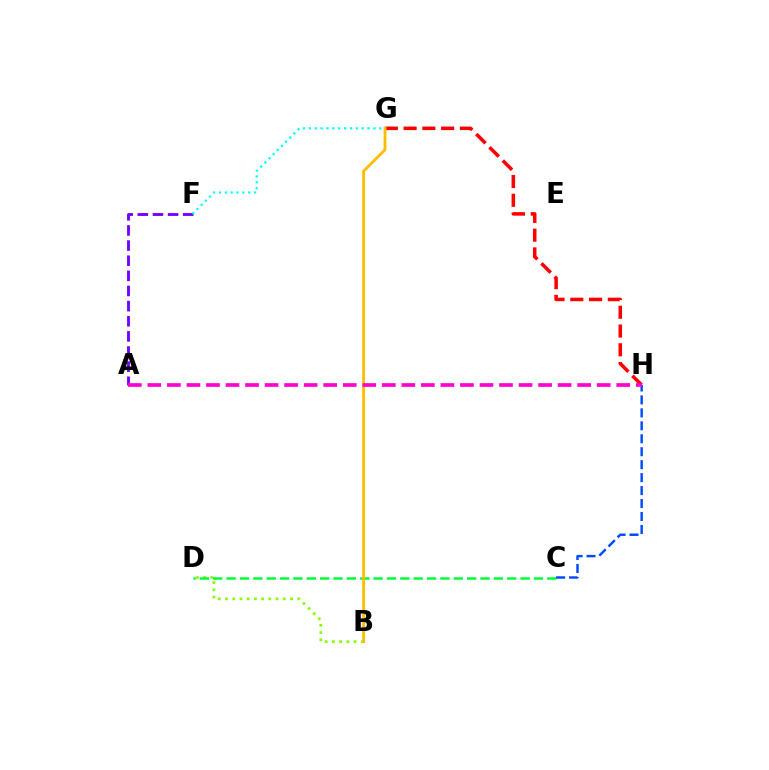{('B', 'D'): [{'color': '#84ff00', 'line_style': 'dotted', 'thickness': 1.96}], ('G', 'H'): [{'color': '#ff0000', 'line_style': 'dashed', 'thickness': 2.55}], ('C', 'D'): [{'color': '#00ff39', 'line_style': 'dashed', 'thickness': 1.82}], ('A', 'F'): [{'color': '#7200ff', 'line_style': 'dashed', 'thickness': 2.06}], ('B', 'G'): [{'color': '#ffbd00', 'line_style': 'solid', 'thickness': 2.06}], ('C', 'H'): [{'color': '#004bff', 'line_style': 'dashed', 'thickness': 1.76}], ('A', 'H'): [{'color': '#ff00cf', 'line_style': 'dashed', 'thickness': 2.65}], ('F', 'G'): [{'color': '#00fff6', 'line_style': 'dotted', 'thickness': 1.59}]}